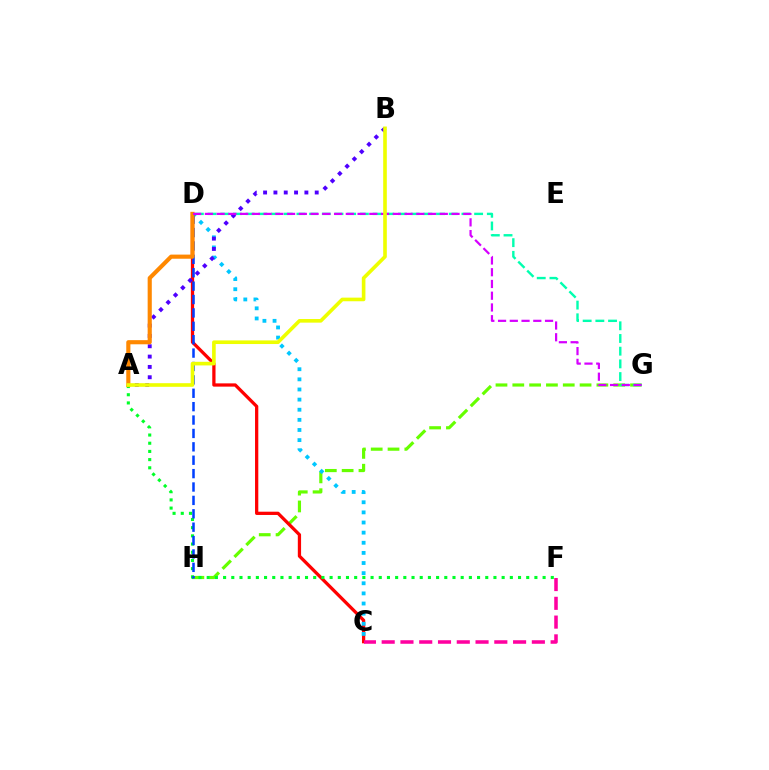{('G', 'H'): [{'color': '#66ff00', 'line_style': 'dashed', 'thickness': 2.28}], ('C', 'D'): [{'color': '#ff0000', 'line_style': 'solid', 'thickness': 2.35}, {'color': '#00c7ff', 'line_style': 'dotted', 'thickness': 2.75}], ('D', 'G'): [{'color': '#00ffaf', 'line_style': 'dashed', 'thickness': 1.72}, {'color': '#d600ff', 'line_style': 'dashed', 'thickness': 1.6}], ('A', 'F'): [{'color': '#00ff27', 'line_style': 'dotted', 'thickness': 2.23}], ('D', 'H'): [{'color': '#003fff', 'line_style': 'dashed', 'thickness': 1.82}], ('A', 'B'): [{'color': '#4f00ff', 'line_style': 'dotted', 'thickness': 2.81}, {'color': '#eeff00', 'line_style': 'solid', 'thickness': 2.61}], ('A', 'D'): [{'color': '#ff8800', 'line_style': 'solid', 'thickness': 2.98}], ('C', 'F'): [{'color': '#ff00a0', 'line_style': 'dashed', 'thickness': 2.55}]}